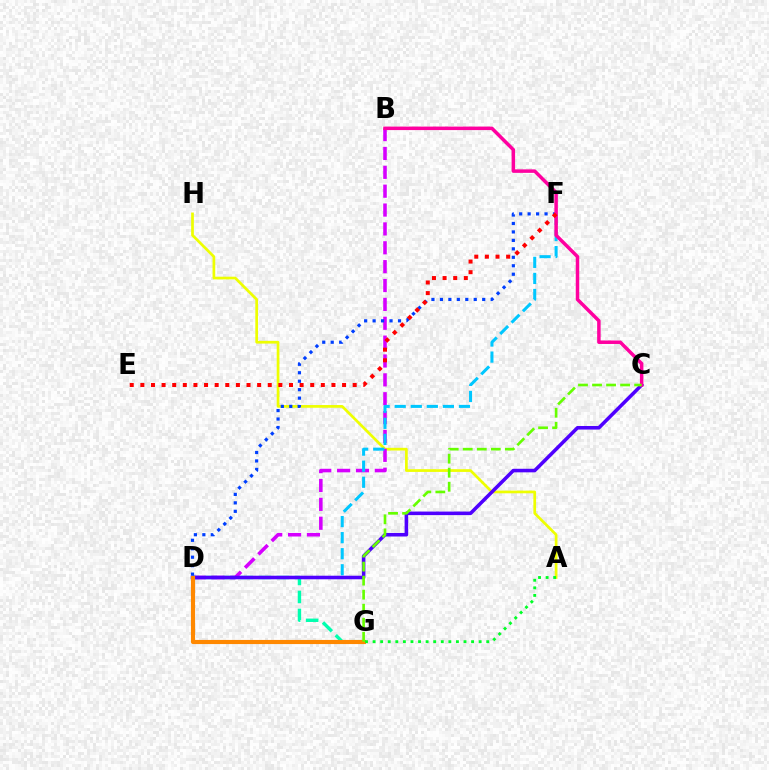{('A', 'H'): [{'color': '#eeff00', 'line_style': 'solid', 'thickness': 1.95}], ('D', 'G'): [{'color': '#00ffaf', 'line_style': 'dashed', 'thickness': 2.45}, {'color': '#ff8800', 'line_style': 'solid', 'thickness': 2.97}], ('B', 'D'): [{'color': '#d600ff', 'line_style': 'dashed', 'thickness': 2.56}], ('D', 'F'): [{'color': '#00c7ff', 'line_style': 'dashed', 'thickness': 2.18}, {'color': '#003fff', 'line_style': 'dotted', 'thickness': 2.3}], ('C', 'D'): [{'color': '#4f00ff', 'line_style': 'solid', 'thickness': 2.56}], ('B', 'C'): [{'color': '#ff00a0', 'line_style': 'solid', 'thickness': 2.51}], ('C', 'G'): [{'color': '#66ff00', 'line_style': 'dashed', 'thickness': 1.91}], ('E', 'F'): [{'color': '#ff0000', 'line_style': 'dotted', 'thickness': 2.88}], ('A', 'G'): [{'color': '#00ff27', 'line_style': 'dotted', 'thickness': 2.06}]}